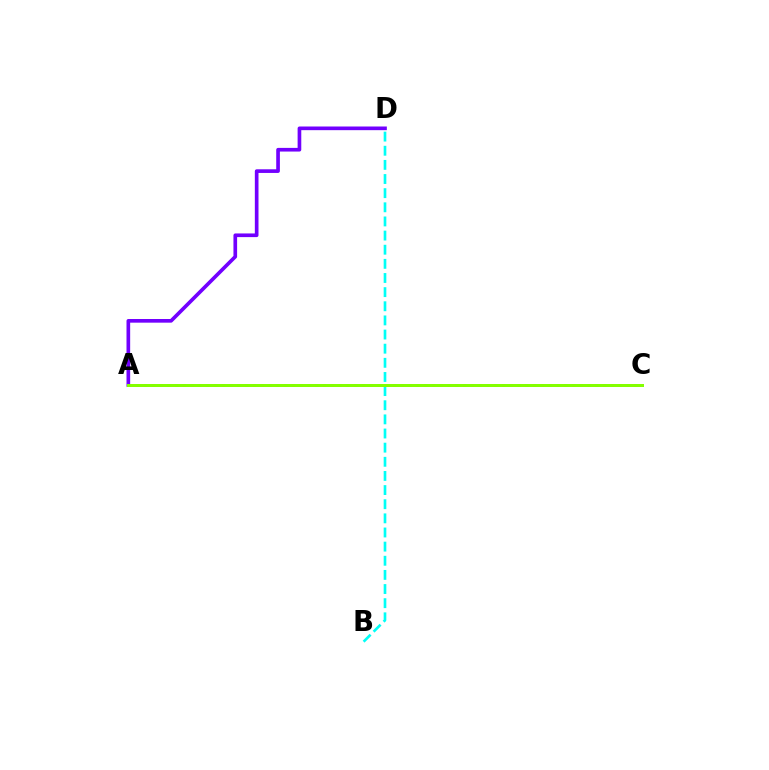{('B', 'D'): [{'color': '#00fff6', 'line_style': 'dashed', 'thickness': 1.92}], ('A', 'C'): [{'color': '#ff0000', 'line_style': 'dotted', 'thickness': 2.11}, {'color': '#84ff00', 'line_style': 'solid', 'thickness': 2.15}], ('A', 'D'): [{'color': '#7200ff', 'line_style': 'solid', 'thickness': 2.64}]}